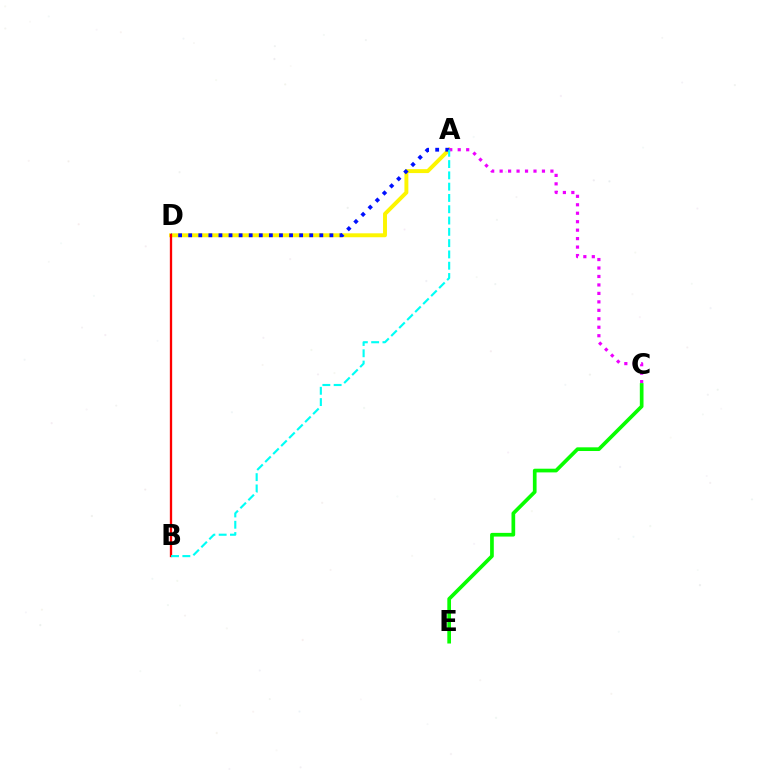{('A', 'D'): [{'color': '#fcf500', 'line_style': 'solid', 'thickness': 2.83}, {'color': '#0010ff', 'line_style': 'dotted', 'thickness': 2.74}], ('A', 'C'): [{'color': '#ee00ff', 'line_style': 'dotted', 'thickness': 2.3}], ('C', 'E'): [{'color': '#08ff00', 'line_style': 'solid', 'thickness': 2.66}], ('B', 'D'): [{'color': '#ff0000', 'line_style': 'solid', 'thickness': 1.67}], ('A', 'B'): [{'color': '#00fff6', 'line_style': 'dashed', 'thickness': 1.53}]}